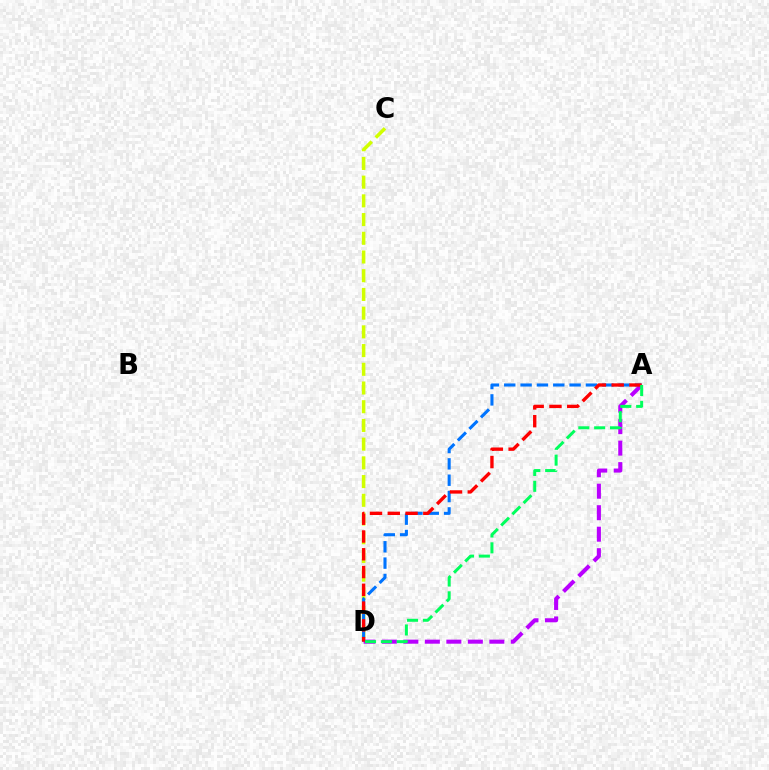{('C', 'D'): [{'color': '#d1ff00', 'line_style': 'dashed', 'thickness': 2.54}], ('A', 'D'): [{'color': '#0074ff', 'line_style': 'dashed', 'thickness': 2.22}, {'color': '#b900ff', 'line_style': 'dashed', 'thickness': 2.92}, {'color': '#ff0000', 'line_style': 'dashed', 'thickness': 2.41}, {'color': '#00ff5c', 'line_style': 'dashed', 'thickness': 2.15}]}